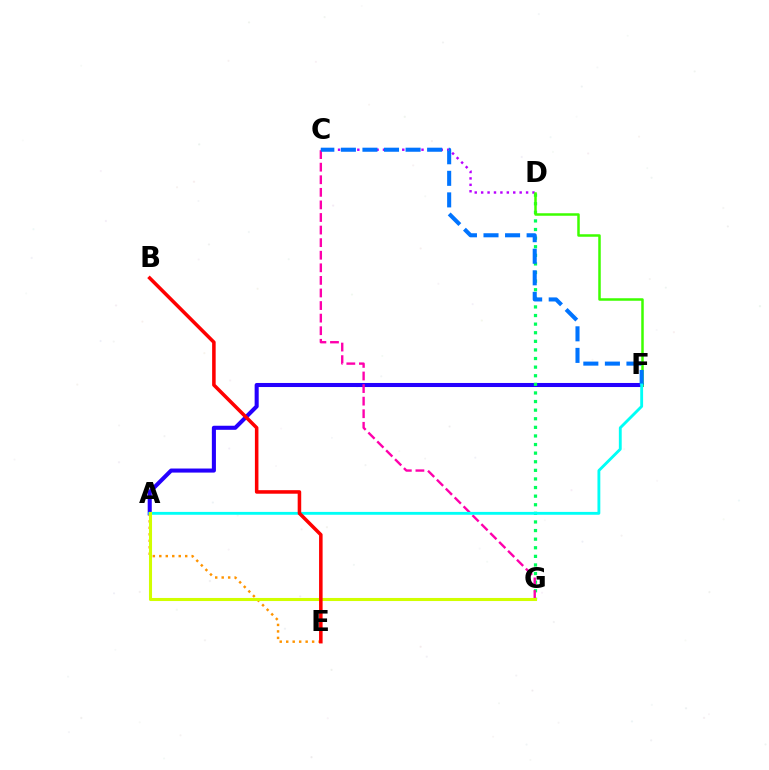{('A', 'F'): [{'color': '#2500ff', 'line_style': 'solid', 'thickness': 2.93}, {'color': '#00fff6', 'line_style': 'solid', 'thickness': 2.06}], ('A', 'E'): [{'color': '#ff9400', 'line_style': 'dotted', 'thickness': 1.76}], ('D', 'G'): [{'color': '#00ff5c', 'line_style': 'dotted', 'thickness': 2.34}], ('C', 'D'): [{'color': '#b900ff', 'line_style': 'dotted', 'thickness': 1.74}], ('D', 'F'): [{'color': '#3dff00', 'line_style': 'solid', 'thickness': 1.81}], ('C', 'G'): [{'color': '#ff00ac', 'line_style': 'dashed', 'thickness': 1.71}], ('C', 'F'): [{'color': '#0074ff', 'line_style': 'dashed', 'thickness': 2.93}], ('A', 'G'): [{'color': '#d1ff00', 'line_style': 'solid', 'thickness': 2.21}], ('B', 'E'): [{'color': '#ff0000', 'line_style': 'solid', 'thickness': 2.55}]}